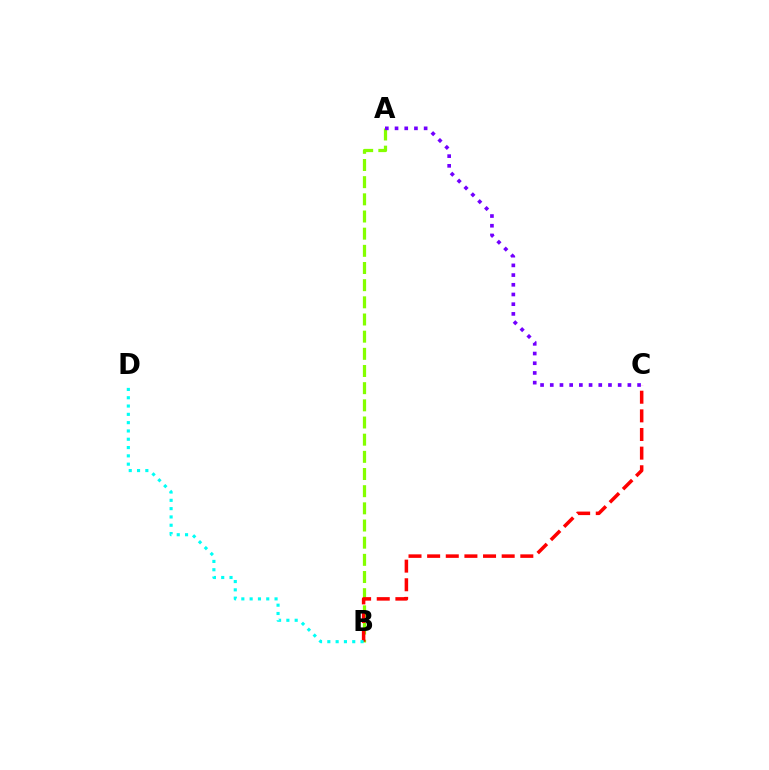{('A', 'B'): [{'color': '#84ff00', 'line_style': 'dashed', 'thickness': 2.33}], ('B', 'C'): [{'color': '#ff0000', 'line_style': 'dashed', 'thickness': 2.53}], ('B', 'D'): [{'color': '#00fff6', 'line_style': 'dotted', 'thickness': 2.26}], ('A', 'C'): [{'color': '#7200ff', 'line_style': 'dotted', 'thickness': 2.64}]}